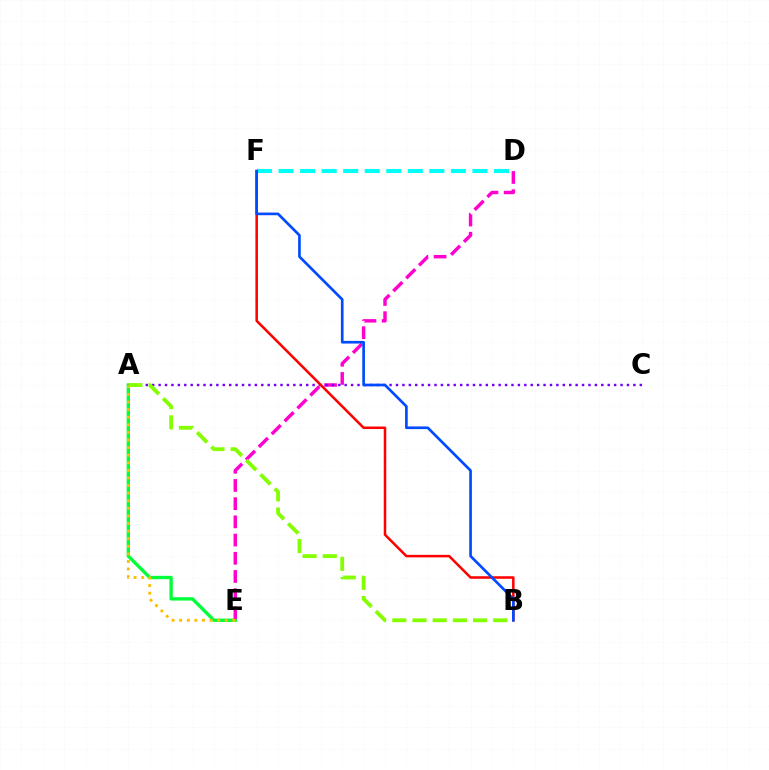{('A', 'E'): [{'color': '#00ff39', 'line_style': 'solid', 'thickness': 2.41}, {'color': '#ffbd00', 'line_style': 'dotted', 'thickness': 2.06}], ('D', 'E'): [{'color': '#ff00cf', 'line_style': 'dashed', 'thickness': 2.47}], ('A', 'C'): [{'color': '#7200ff', 'line_style': 'dotted', 'thickness': 1.74}], ('D', 'F'): [{'color': '#00fff6', 'line_style': 'dashed', 'thickness': 2.93}], ('B', 'F'): [{'color': '#ff0000', 'line_style': 'solid', 'thickness': 1.82}, {'color': '#004bff', 'line_style': 'solid', 'thickness': 1.92}], ('A', 'B'): [{'color': '#84ff00', 'line_style': 'dashed', 'thickness': 2.74}]}